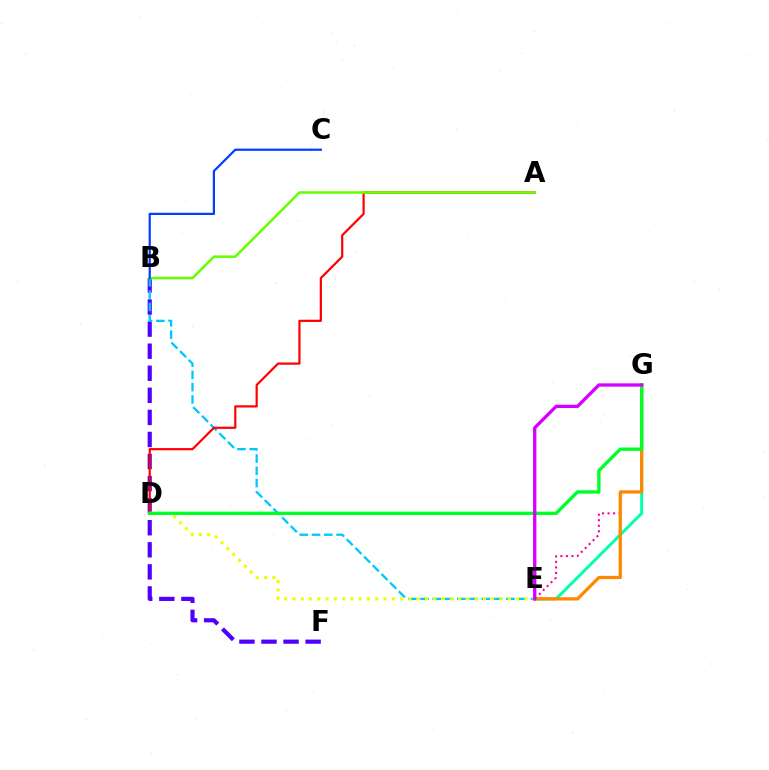{('E', 'G'): [{'color': '#00ffaf', 'line_style': 'solid', 'thickness': 2.15}, {'color': '#ff00a0', 'line_style': 'dotted', 'thickness': 1.5}, {'color': '#ff8800', 'line_style': 'solid', 'thickness': 2.35}, {'color': '#d600ff', 'line_style': 'solid', 'thickness': 2.39}], ('B', 'F'): [{'color': '#4f00ff', 'line_style': 'dashed', 'thickness': 3.0}], ('B', 'E'): [{'color': '#00c7ff', 'line_style': 'dashed', 'thickness': 1.67}], ('A', 'D'): [{'color': '#ff0000', 'line_style': 'solid', 'thickness': 1.58}], ('D', 'E'): [{'color': '#eeff00', 'line_style': 'dotted', 'thickness': 2.25}], ('D', 'G'): [{'color': '#00ff27', 'line_style': 'solid', 'thickness': 2.41}], ('A', 'B'): [{'color': '#66ff00', 'line_style': 'solid', 'thickness': 1.84}], ('B', 'C'): [{'color': '#003fff', 'line_style': 'solid', 'thickness': 1.6}]}